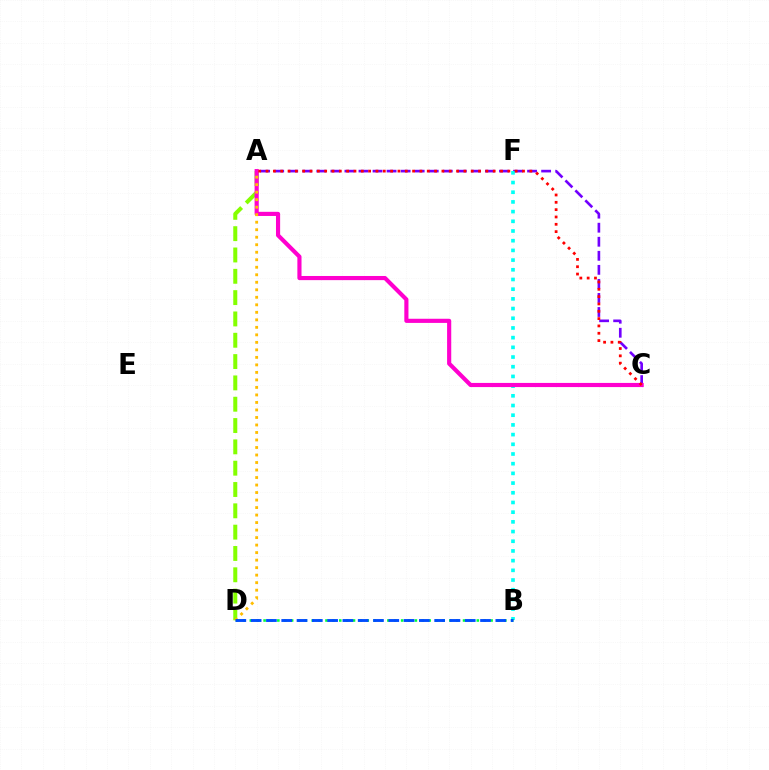{('A', 'C'): [{'color': '#7200ff', 'line_style': 'dashed', 'thickness': 1.91}, {'color': '#ff00cf', 'line_style': 'solid', 'thickness': 2.98}, {'color': '#ff0000', 'line_style': 'dotted', 'thickness': 1.99}], ('B', 'F'): [{'color': '#00fff6', 'line_style': 'dotted', 'thickness': 2.63}], ('A', 'D'): [{'color': '#84ff00', 'line_style': 'dashed', 'thickness': 2.9}, {'color': '#ffbd00', 'line_style': 'dotted', 'thickness': 2.04}], ('B', 'D'): [{'color': '#00ff39', 'line_style': 'dotted', 'thickness': 1.87}, {'color': '#004bff', 'line_style': 'dashed', 'thickness': 2.08}]}